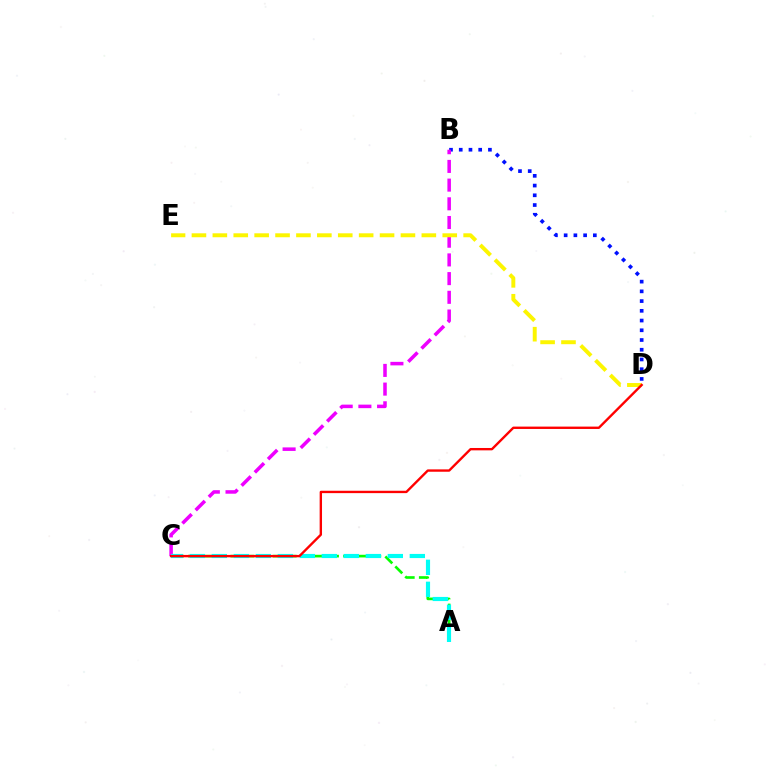{('B', 'D'): [{'color': '#0010ff', 'line_style': 'dotted', 'thickness': 2.64}], ('B', 'C'): [{'color': '#ee00ff', 'line_style': 'dashed', 'thickness': 2.54}], ('A', 'C'): [{'color': '#08ff00', 'line_style': 'dashed', 'thickness': 1.92}, {'color': '#00fff6', 'line_style': 'dashed', 'thickness': 2.99}], ('D', 'E'): [{'color': '#fcf500', 'line_style': 'dashed', 'thickness': 2.84}], ('C', 'D'): [{'color': '#ff0000', 'line_style': 'solid', 'thickness': 1.71}]}